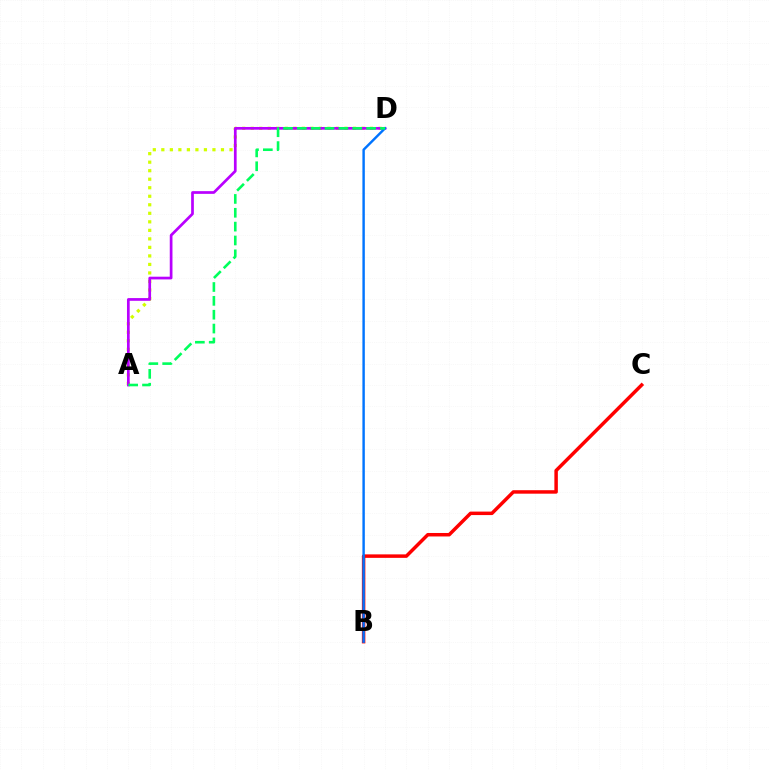{('A', 'D'): [{'color': '#d1ff00', 'line_style': 'dotted', 'thickness': 2.32}, {'color': '#b900ff', 'line_style': 'solid', 'thickness': 1.95}, {'color': '#00ff5c', 'line_style': 'dashed', 'thickness': 1.88}], ('B', 'C'): [{'color': '#ff0000', 'line_style': 'solid', 'thickness': 2.51}], ('B', 'D'): [{'color': '#0074ff', 'line_style': 'solid', 'thickness': 1.75}]}